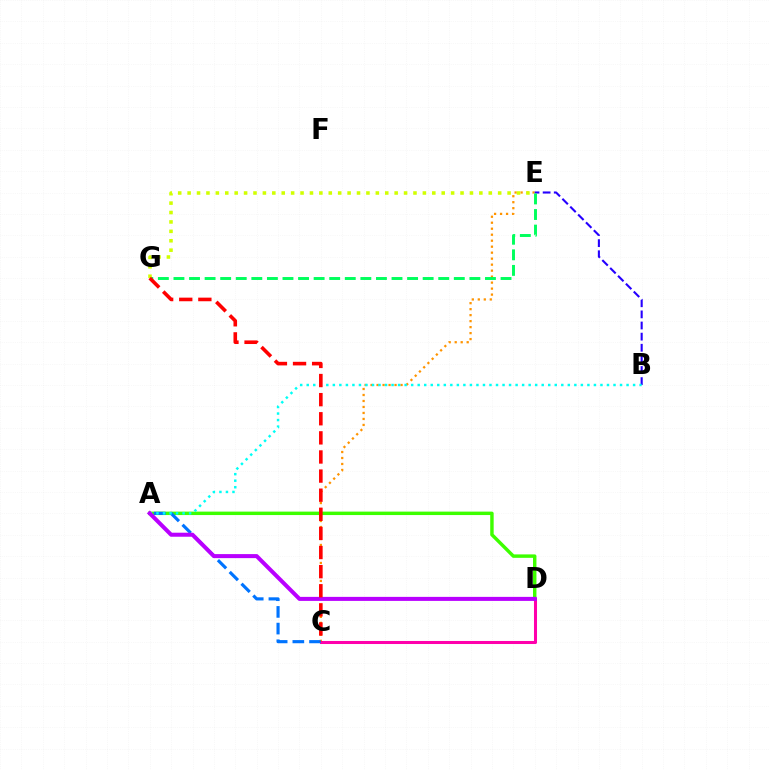{('A', 'D'): [{'color': '#3dff00', 'line_style': 'solid', 'thickness': 2.48}, {'color': '#b900ff', 'line_style': 'solid', 'thickness': 2.9}], ('C', 'E'): [{'color': '#ff9400', 'line_style': 'dotted', 'thickness': 1.63}], ('C', 'D'): [{'color': '#ff00ac', 'line_style': 'solid', 'thickness': 2.19}], ('A', 'C'): [{'color': '#0074ff', 'line_style': 'dashed', 'thickness': 2.27}], ('B', 'E'): [{'color': '#2500ff', 'line_style': 'dashed', 'thickness': 1.51}], ('E', 'G'): [{'color': '#00ff5c', 'line_style': 'dashed', 'thickness': 2.12}, {'color': '#d1ff00', 'line_style': 'dotted', 'thickness': 2.56}], ('A', 'B'): [{'color': '#00fff6', 'line_style': 'dotted', 'thickness': 1.77}], ('C', 'G'): [{'color': '#ff0000', 'line_style': 'dashed', 'thickness': 2.6}]}